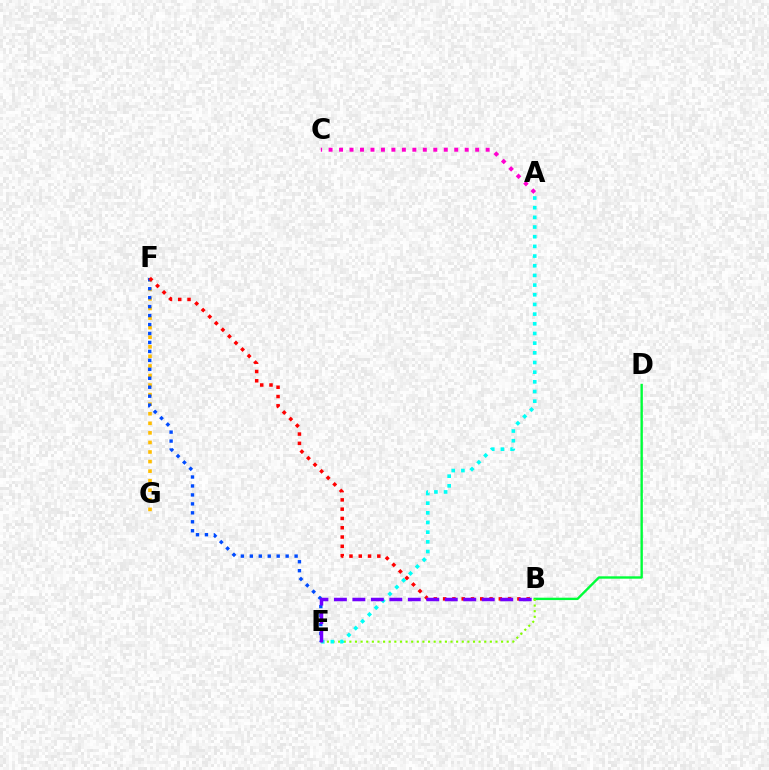{('B', 'D'): [{'color': '#00ff39', 'line_style': 'solid', 'thickness': 1.71}], ('B', 'E'): [{'color': '#84ff00', 'line_style': 'dotted', 'thickness': 1.53}, {'color': '#7200ff', 'line_style': 'dashed', 'thickness': 2.51}], ('F', 'G'): [{'color': '#ffbd00', 'line_style': 'dotted', 'thickness': 2.6}], ('A', 'C'): [{'color': '#ff00cf', 'line_style': 'dotted', 'thickness': 2.84}], ('A', 'E'): [{'color': '#00fff6', 'line_style': 'dotted', 'thickness': 2.63}], ('E', 'F'): [{'color': '#004bff', 'line_style': 'dotted', 'thickness': 2.43}], ('B', 'F'): [{'color': '#ff0000', 'line_style': 'dotted', 'thickness': 2.52}]}